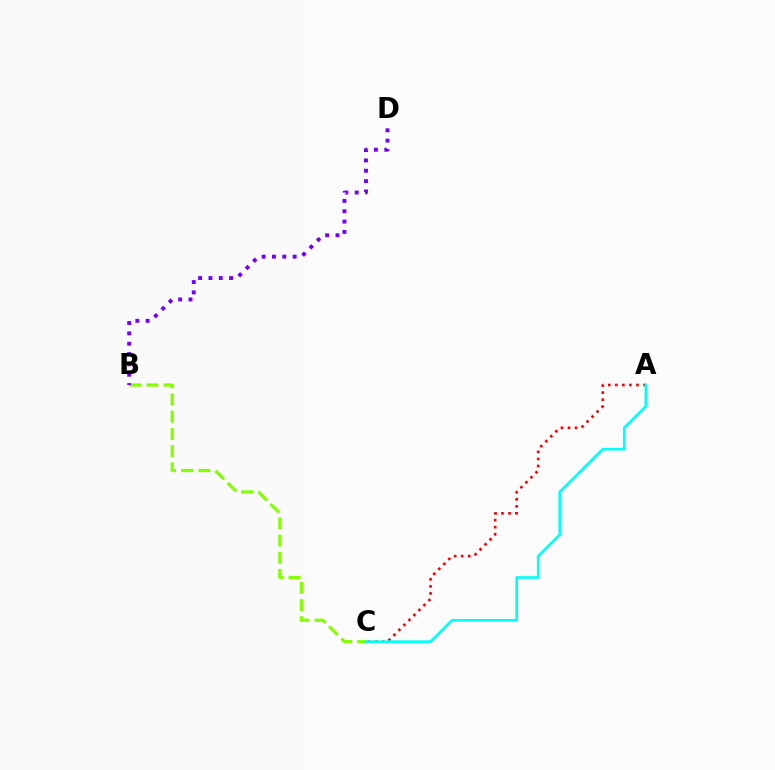{('A', 'C'): [{'color': '#ff0000', 'line_style': 'dotted', 'thickness': 1.92}, {'color': '#00fff6', 'line_style': 'solid', 'thickness': 1.88}], ('B', 'C'): [{'color': '#84ff00', 'line_style': 'dashed', 'thickness': 2.34}], ('B', 'D'): [{'color': '#7200ff', 'line_style': 'dotted', 'thickness': 2.81}]}